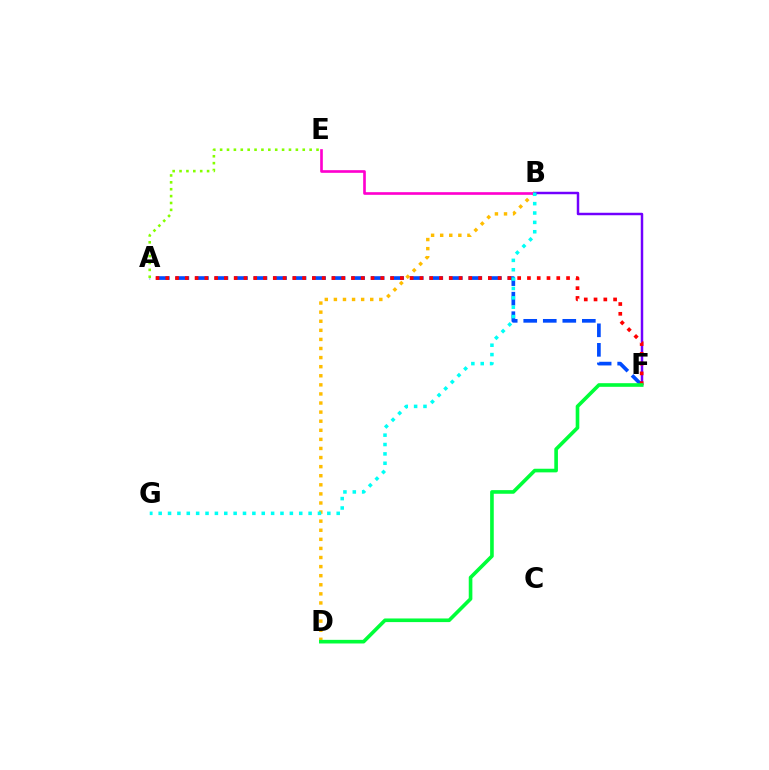{('A', 'F'): [{'color': '#004bff', 'line_style': 'dashed', 'thickness': 2.65}, {'color': '#ff0000', 'line_style': 'dotted', 'thickness': 2.66}], ('B', 'D'): [{'color': '#ffbd00', 'line_style': 'dotted', 'thickness': 2.47}], ('A', 'E'): [{'color': '#84ff00', 'line_style': 'dotted', 'thickness': 1.87}], ('B', 'E'): [{'color': '#ff00cf', 'line_style': 'solid', 'thickness': 1.91}], ('B', 'F'): [{'color': '#7200ff', 'line_style': 'solid', 'thickness': 1.78}], ('B', 'G'): [{'color': '#00fff6', 'line_style': 'dotted', 'thickness': 2.55}], ('D', 'F'): [{'color': '#00ff39', 'line_style': 'solid', 'thickness': 2.61}]}